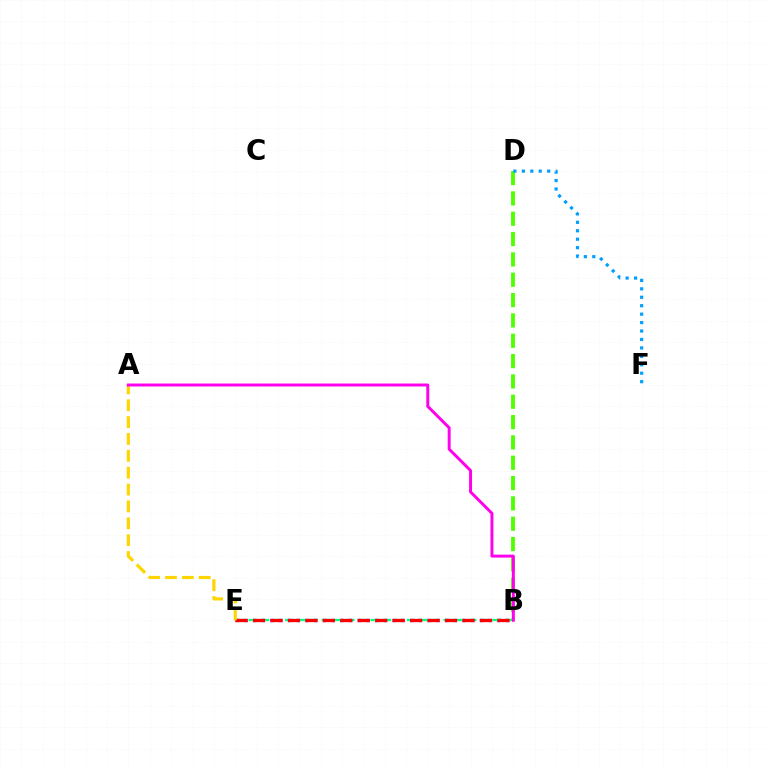{('B', 'E'): [{'color': '#3700ff', 'line_style': 'dotted', 'thickness': 2.37}, {'color': '#00ff86', 'line_style': 'dashed', 'thickness': 1.66}, {'color': '#ff0000', 'line_style': 'dashed', 'thickness': 2.37}], ('B', 'D'): [{'color': '#4fff00', 'line_style': 'dashed', 'thickness': 2.76}], ('D', 'F'): [{'color': '#009eff', 'line_style': 'dotted', 'thickness': 2.29}], ('A', 'E'): [{'color': '#ffd500', 'line_style': 'dashed', 'thickness': 2.29}], ('A', 'B'): [{'color': '#ff00ed', 'line_style': 'solid', 'thickness': 2.13}]}